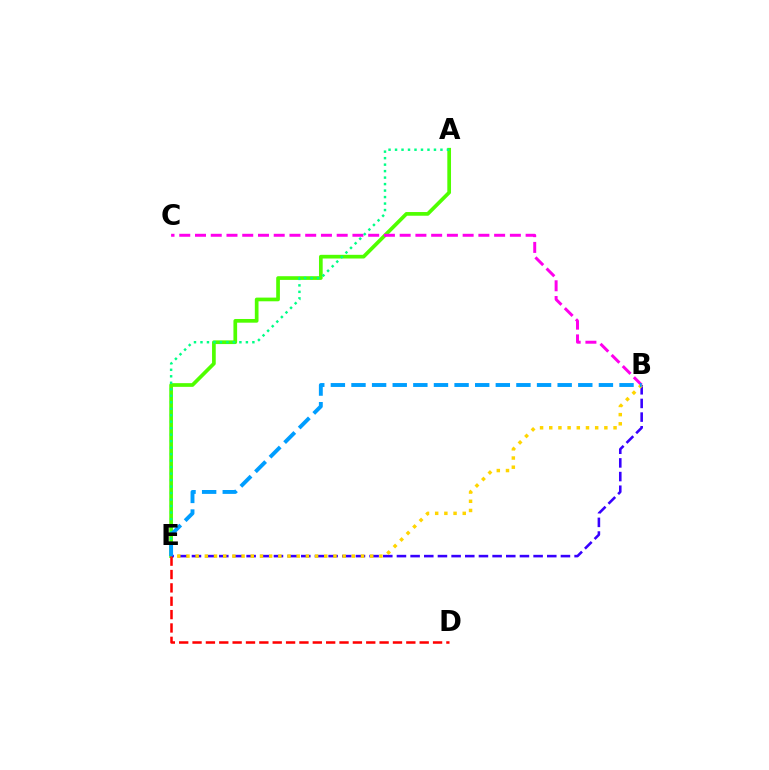{('A', 'E'): [{'color': '#4fff00', 'line_style': 'solid', 'thickness': 2.66}, {'color': '#00ff86', 'line_style': 'dotted', 'thickness': 1.76}], ('B', 'C'): [{'color': '#ff00ed', 'line_style': 'dashed', 'thickness': 2.14}], ('B', 'E'): [{'color': '#3700ff', 'line_style': 'dashed', 'thickness': 1.86}, {'color': '#ffd500', 'line_style': 'dotted', 'thickness': 2.5}, {'color': '#009eff', 'line_style': 'dashed', 'thickness': 2.8}], ('D', 'E'): [{'color': '#ff0000', 'line_style': 'dashed', 'thickness': 1.82}]}